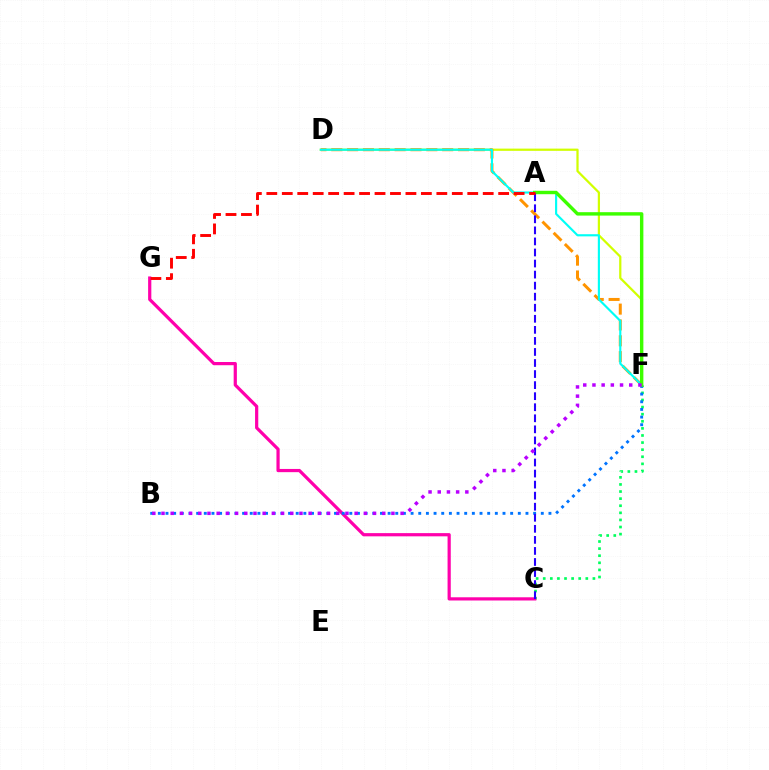{('D', 'F'): [{'color': '#d1ff00', 'line_style': 'solid', 'thickness': 1.61}, {'color': '#ff9400', 'line_style': 'dashed', 'thickness': 2.15}, {'color': '#00fff6', 'line_style': 'solid', 'thickness': 1.55}], ('C', 'F'): [{'color': '#00ff5c', 'line_style': 'dotted', 'thickness': 1.93}], ('C', 'G'): [{'color': '#ff00ac', 'line_style': 'solid', 'thickness': 2.31}], ('B', 'F'): [{'color': '#0074ff', 'line_style': 'dotted', 'thickness': 2.08}, {'color': '#b900ff', 'line_style': 'dotted', 'thickness': 2.5}], ('A', 'F'): [{'color': '#3dff00', 'line_style': 'solid', 'thickness': 2.46}], ('A', 'C'): [{'color': '#2500ff', 'line_style': 'dashed', 'thickness': 1.5}], ('A', 'G'): [{'color': '#ff0000', 'line_style': 'dashed', 'thickness': 2.1}]}